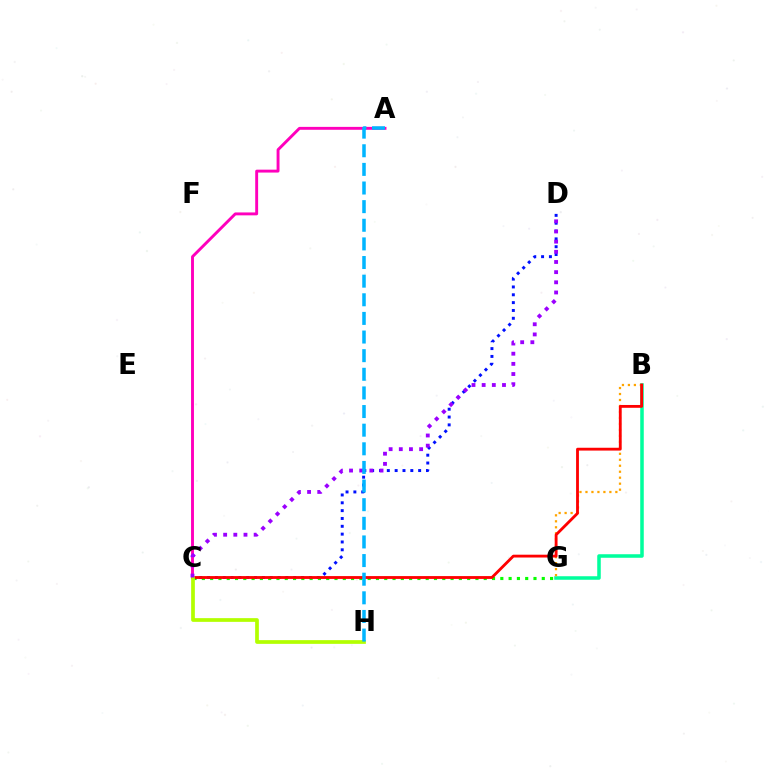{('B', 'G'): [{'color': '#00ff9d', 'line_style': 'solid', 'thickness': 2.54}, {'color': '#ffa500', 'line_style': 'dotted', 'thickness': 1.62}], ('C', 'D'): [{'color': '#0010ff', 'line_style': 'dotted', 'thickness': 2.13}, {'color': '#9b00ff', 'line_style': 'dotted', 'thickness': 2.76}], ('A', 'C'): [{'color': '#ff00bd', 'line_style': 'solid', 'thickness': 2.09}], ('C', 'G'): [{'color': '#08ff00', 'line_style': 'dotted', 'thickness': 2.25}], ('B', 'C'): [{'color': '#ff0000', 'line_style': 'solid', 'thickness': 2.03}], ('C', 'H'): [{'color': '#b3ff00', 'line_style': 'solid', 'thickness': 2.67}], ('A', 'H'): [{'color': '#00b5ff', 'line_style': 'dashed', 'thickness': 2.53}]}